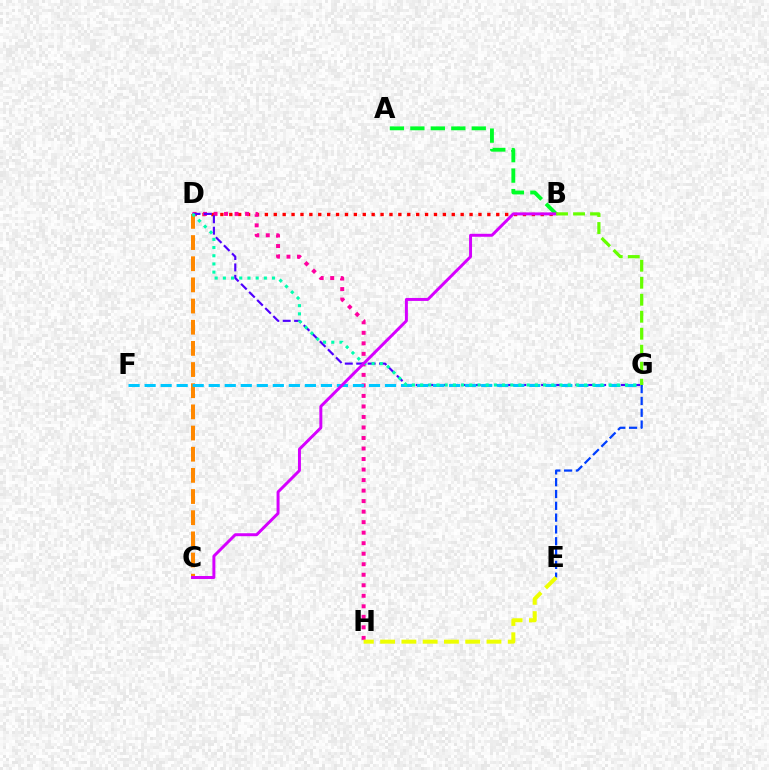{('B', 'D'): [{'color': '#ff0000', 'line_style': 'dotted', 'thickness': 2.42}], ('D', 'H'): [{'color': '#ff00a0', 'line_style': 'dotted', 'thickness': 2.86}], ('D', 'G'): [{'color': '#4f00ff', 'line_style': 'dashed', 'thickness': 1.55}, {'color': '#00ffaf', 'line_style': 'dotted', 'thickness': 2.23}], ('C', 'D'): [{'color': '#ff8800', 'line_style': 'dashed', 'thickness': 2.88}], ('F', 'G'): [{'color': '#00c7ff', 'line_style': 'dashed', 'thickness': 2.18}], ('A', 'B'): [{'color': '#00ff27', 'line_style': 'dashed', 'thickness': 2.78}], ('B', 'C'): [{'color': '#d600ff', 'line_style': 'solid', 'thickness': 2.14}], ('E', 'G'): [{'color': '#003fff', 'line_style': 'dashed', 'thickness': 1.6}], ('B', 'G'): [{'color': '#66ff00', 'line_style': 'dashed', 'thickness': 2.31}], ('E', 'H'): [{'color': '#eeff00', 'line_style': 'dashed', 'thickness': 2.89}]}